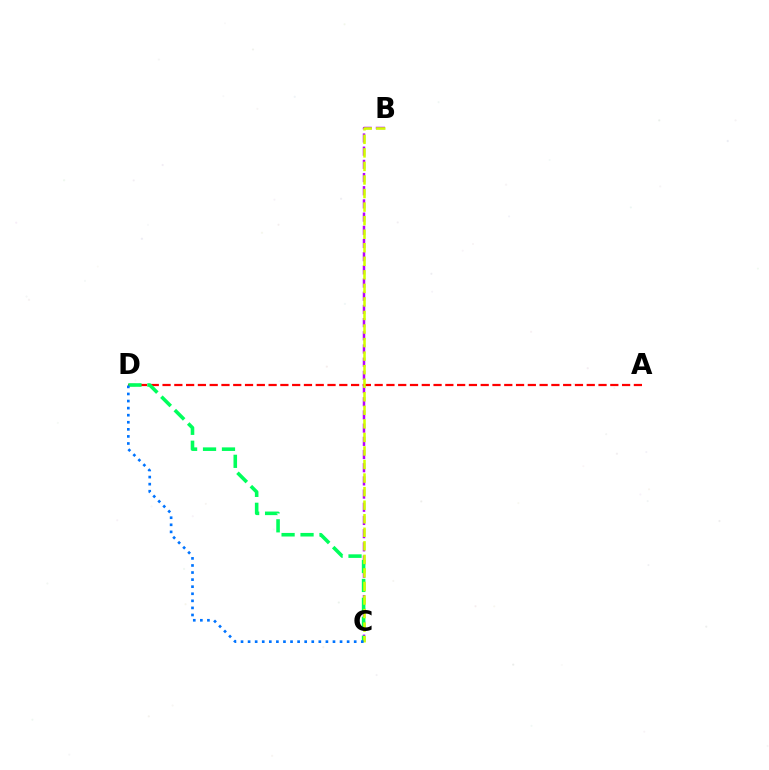{('B', 'C'): [{'color': '#b900ff', 'line_style': 'dashed', 'thickness': 1.79}, {'color': '#d1ff00', 'line_style': 'dashed', 'thickness': 1.84}], ('A', 'D'): [{'color': '#ff0000', 'line_style': 'dashed', 'thickness': 1.6}], ('C', 'D'): [{'color': '#00ff5c', 'line_style': 'dashed', 'thickness': 2.57}, {'color': '#0074ff', 'line_style': 'dotted', 'thickness': 1.92}]}